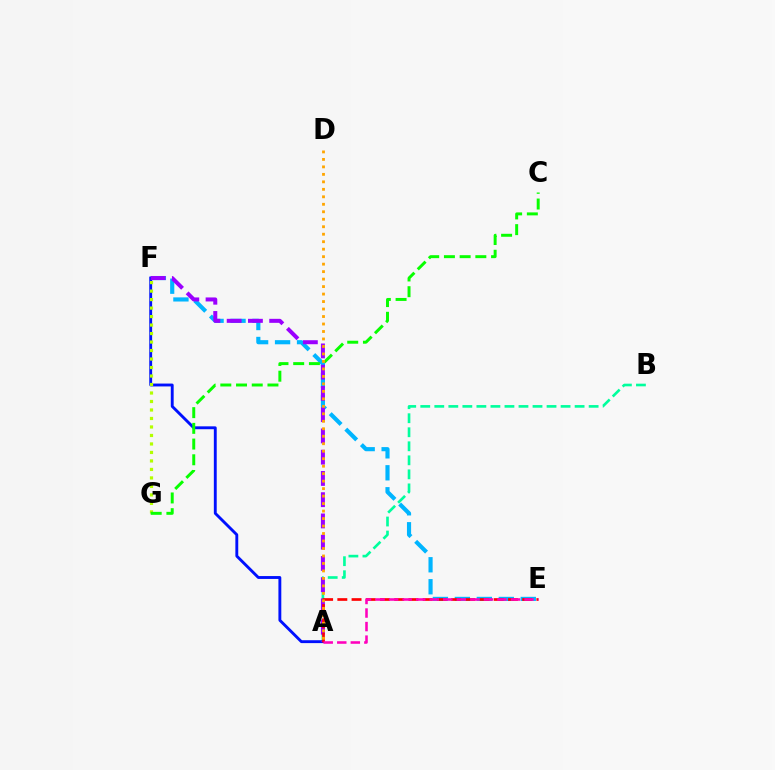{('E', 'F'): [{'color': '#00b5ff', 'line_style': 'dashed', 'thickness': 2.99}], ('A', 'B'): [{'color': '#00ff9d', 'line_style': 'dashed', 'thickness': 1.91}], ('A', 'F'): [{'color': '#0010ff', 'line_style': 'solid', 'thickness': 2.07}, {'color': '#9b00ff', 'line_style': 'dashed', 'thickness': 2.89}], ('A', 'E'): [{'color': '#ff0000', 'line_style': 'dashed', 'thickness': 1.93}, {'color': '#ff00bd', 'line_style': 'dashed', 'thickness': 1.84}], ('F', 'G'): [{'color': '#b3ff00', 'line_style': 'dotted', 'thickness': 2.31}], ('C', 'G'): [{'color': '#08ff00', 'line_style': 'dashed', 'thickness': 2.13}], ('A', 'D'): [{'color': '#ffa500', 'line_style': 'dotted', 'thickness': 2.03}]}